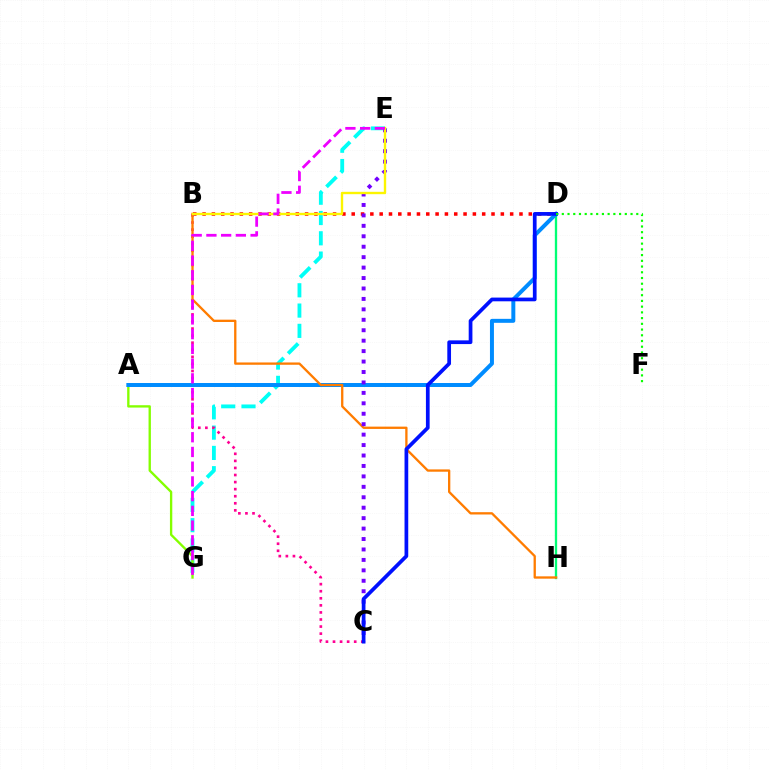{('E', 'G'): [{'color': '#00fff6', 'line_style': 'dashed', 'thickness': 2.76}, {'color': '#ee00ff', 'line_style': 'dashed', 'thickness': 2.0}], ('B', 'D'): [{'color': '#ff0000', 'line_style': 'dotted', 'thickness': 2.53}], ('D', 'H'): [{'color': '#00ff74', 'line_style': 'solid', 'thickness': 1.67}], ('B', 'C'): [{'color': '#ff0094', 'line_style': 'dotted', 'thickness': 1.92}], ('A', 'G'): [{'color': '#84ff00', 'line_style': 'solid', 'thickness': 1.69}], ('A', 'D'): [{'color': '#008cff', 'line_style': 'solid', 'thickness': 2.86}], ('B', 'H'): [{'color': '#ff7c00', 'line_style': 'solid', 'thickness': 1.66}], ('C', 'E'): [{'color': '#7200ff', 'line_style': 'dotted', 'thickness': 2.84}], ('C', 'D'): [{'color': '#0010ff', 'line_style': 'solid', 'thickness': 2.68}], ('B', 'E'): [{'color': '#fcf500', 'line_style': 'solid', 'thickness': 1.71}], ('D', 'F'): [{'color': '#08ff00', 'line_style': 'dotted', 'thickness': 1.56}]}